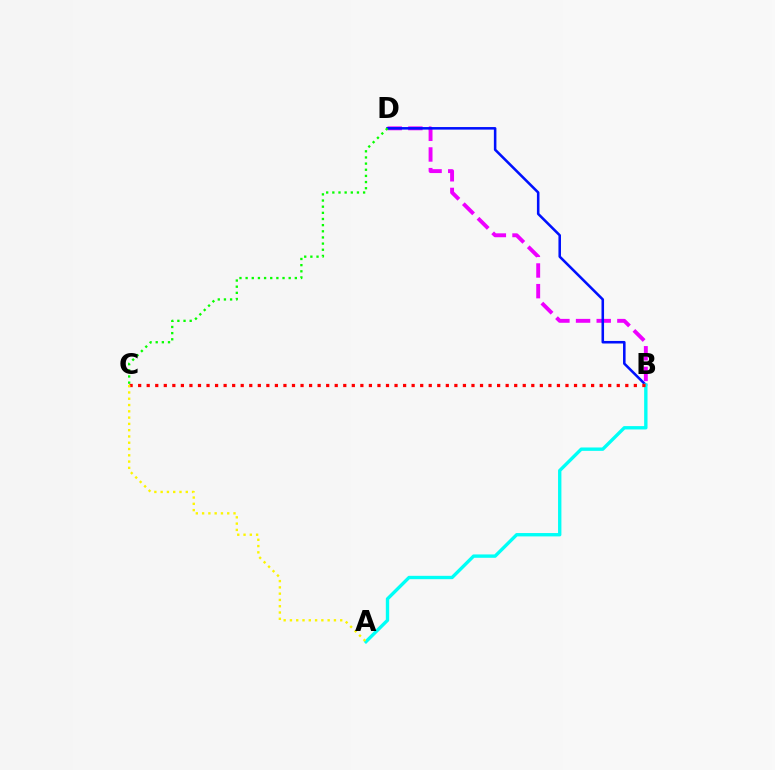{('B', 'D'): [{'color': '#ee00ff', 'line_style': 'dashed', 'thickness': 2.81}, {'color': '#0010ff', 'line_style': 'solid', 'thickness': 1.84}], ('A', 'B'): [{'color': '#00fff6', 'line_style': 'solid', 'thickness': 2.42}], ('B', 'C'): [{'color': '#ff0000', 'line_style': 'dotted', 'thickness': 2.32}], ('A', 'C'): [{'color': '#fcf500', 'line_style': 'dotted', 'thickness': 1.71}], ('C', 'D'): [{'color': '#08ff00', 'line_style': 'dotted', 'thickness': 1.67}]}